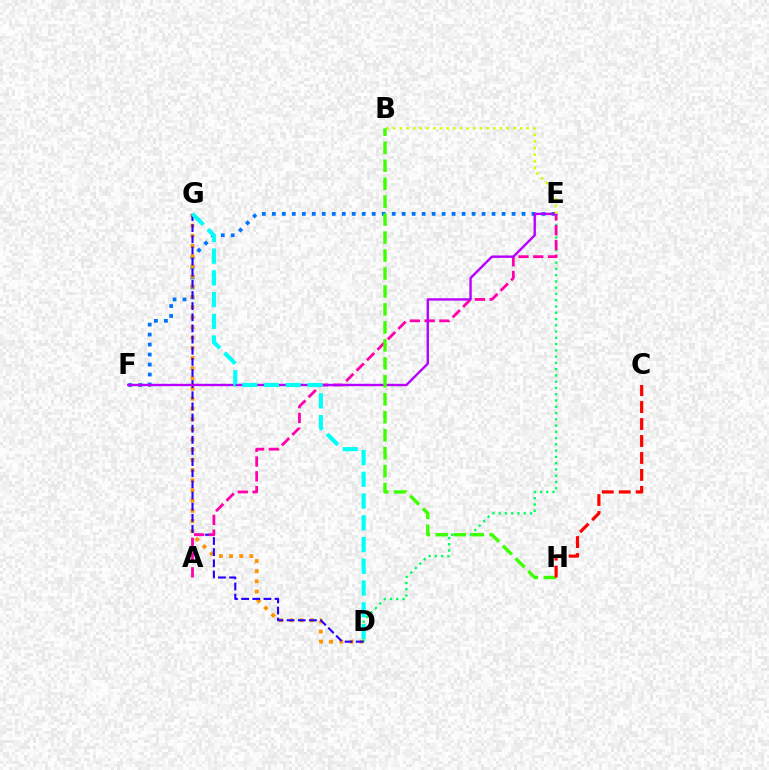{('E', 'F'): [{'color': '#0074ff', 'line_style': 'dotted', 'thickness': 2.71}, {'color': '#b900ff', 'line_style': 'solid', 'thickness': 1.72}], ('D', 'G'): [{'color': '#ff9400', 'line_style': 'dotted', 'thickness': 2.77}, {'color': '#2500ff', 'line_style': 'dashed', 'thickness': 1.51}, {'color': '#00fff6', 'line_style': 'dashed', 'thickness': 2.95}], ('D', 'E'): [{'color': '#00ff5c', 'line_style': 'dotted', 'thickness': 1.7}], ('A', 'E'): [{'color': '#ff00ac', 'line_style': 'dashed', 'thickness': 2.01}], ('B', 'E'): [{'color': '#d1ff00', 'line_style': 'dotted', 'thickness': 1.81}], ('B', 'H'): [{'color': '#3dff00', 'line_style': 'dashed', 'thickness': 2.44}], ('C', 'H'): [{'color': '#ff0000', 'line_style': 'dashed', 'thickness': 2.31}]}